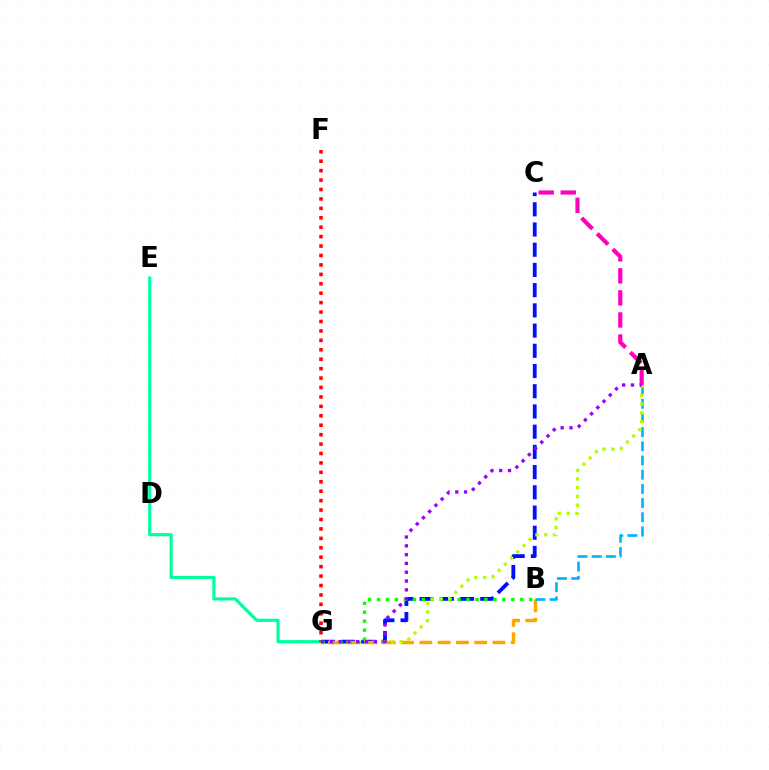{('C', 'G'): [{'color': '#0010ff', 'line_style': 'dashed', 'thickness': 2.75}], ('B', 'G'): [{'color': '#ffa500', 'line_style': 'dashed', 'thickness': 2.48}, {'color': '#08ff00', 'line_style': 'dotted', 'thickness': 2.43}], ('E', 'G'): [{'color': '#00ff9d', 'line_style': 'solid', 'thickness': 2.27}], ('A', 'C'): [{'color': '#ff00bd', 'line_style': 'dashed', 'thickness': 3.0}], ('A', 'B'): [{'color': '#00b5ff', 'line_style': 'dashed', 'thickness': 1.93}], ('F', 'G'): [{'color': '#ff0000', 'line_style': 'dotted', 'thickness': 2.56}], ('A', 'G'): [{'color': '#b3ff00', 'line_style': 'dotted', 'thickness': 2.38}, {'color': '#9b00ff', 'line_style': 'dotted', 'thickness': 2.39}]}